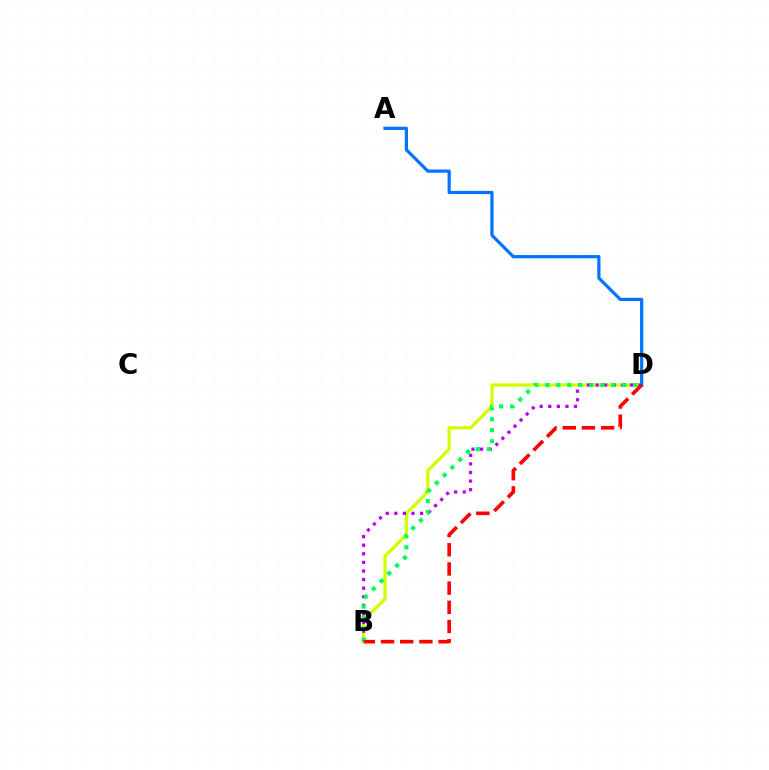{('B', 'D'): [{'color': '#d1ff00', 'line_style': 'solid', 'thickness': 2.34}, {'color': '#b900ff', 'line_style': 'dotted', 'thickness': 2.33}, {'color': '#00ff5c', 'line_style': 'dotted', 'thickness': 2.99}, {'color': '#ff0000', 'line_style': 'dashed', 'thickness': 2.61}], ('A', 'D'): [{'color': '#0074ff', 'line_style': 'solid', 'thickness': 2.32}]}